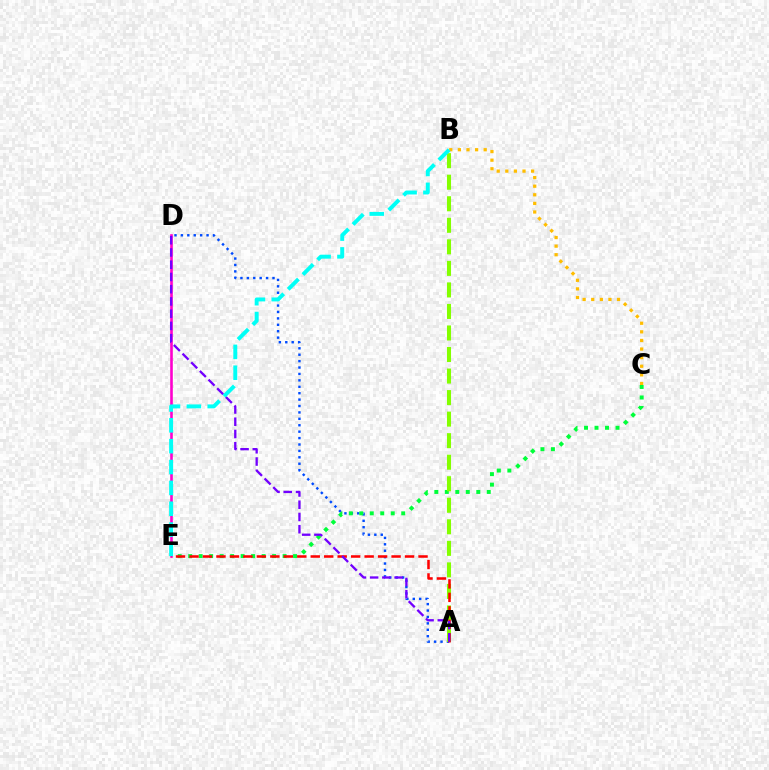{('A', 'D'): [{'color': '#004bff', 'line_style': 'dotted', 'thickness': 1.74}, {'color': '#7200ff', 'line_style': 'dashed', 'thickness': 1.66}], ('C', 'E'): [{'color': '#00ff39', 'line_style': 'dotted', 'thickness': 2.85}], ('D', 'E'): [{'color': '#ff00cf', 'line_style': 'solid', 'thickness': 1.88}], ('A', 'B'): [{'color': '#84ff00', 'line_style': 'dashed', 'thickness': 2.93}], ('A', 'E'): [{'color': '#ff0000', 'line_style': 'dashed', 'thickness': 1.83}], ('B', 'C'): [{'color': '#ffbd00', 'line_style': 'dotted', 'thickness': 2.34}], ('B', 'E'): [{'color': '#00fff6', 'line_style': 'dashed', 'thickness': 2.83}]}